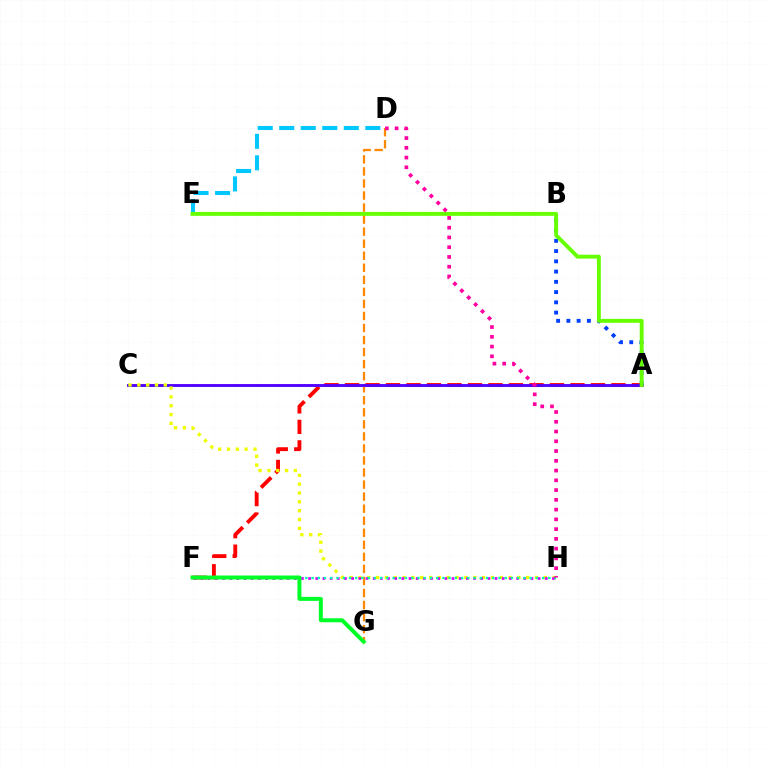{('A', 'F'): [{'color': '#ff0000', 'line_style': 'dashed', 'thickness': 2.78}], ('D', 'G'): [{'color': '#ff8800', 'line_style': 'dashed', 'thickness': 1.64}], ('A', 'C'): [{'color': '#4f00ff', 'line_style': 'solid', 'thickness': 2.06}], ('C', 'H'): [{'color': '#eeff00', 'line_style': 'dotted', 'thickness': 2.4}], ('A', 'B'): [{'color': '#003fff', 'line_style': 'dotted', 'thickness': 2.78}], ('F', 'H'): [{'color': '#d600ff', 'line_style': 'dotted', 'thickness': 1.95}, {'color': '#00ffaf', 'line_style': 'dotted', 'thickness': 1.69}], ('D', 'E'): [{'color': '#00c7ff', 'line_style': 'dashed', 'thickness': 2.92}], ('A', 'E'): [{'color': '#66ff00', 'line_style': 'solid', 'thickness': 2.8}], ('F', 'G'): [{'color': '#00ff27', 'line_style': 'solid', 'thickness': 2.86}], ('D', 'H'): [{'color': '#ff00a0', 'line_style': 'dotted', 'thickness': 2.65}]}